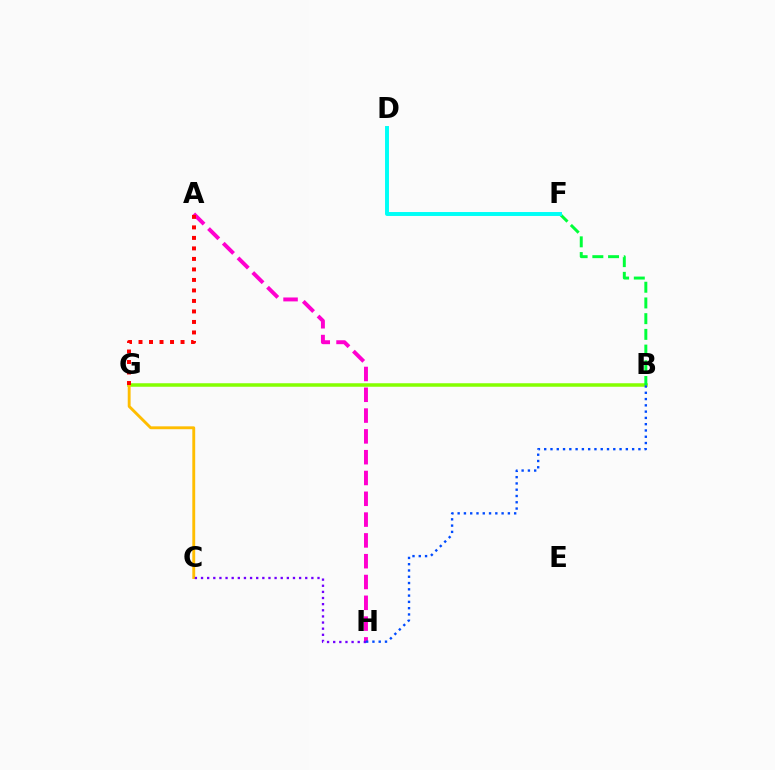{('B', 'G'): [{'color': '#84ff00', 'line_style': 'solid', 'thickness': 2.53}], ('B', 'F'): [{'color': '#00ff39', 'line_style': 'dashed', 'thickness': 2.13}], ('A', 'H'): [{'color': '#ff00cf', 'line_style': 'dashed', 'thickness': 2.83}], ('C', 'G'): [{'color': '#ffbd00', 'line_style': 'solid', 'thickness': 2.07}], ('C', 'H'): [{'color': '#7200ff', 'line_style': 'dotted', 'thickness': 1.67}], ('B', 'H'): [{'color': '#004bff', 'line_style': 'dotted', 'thickness': 1.71}], ('A', 'G'): [{'color': '#ff0000', 'line_style': 'dotted', 'thickness': 2.85}], ('D', 'F'): [{'color': '#00fff6', 'line_style': 'solid', 'thickness': 2.83}]}